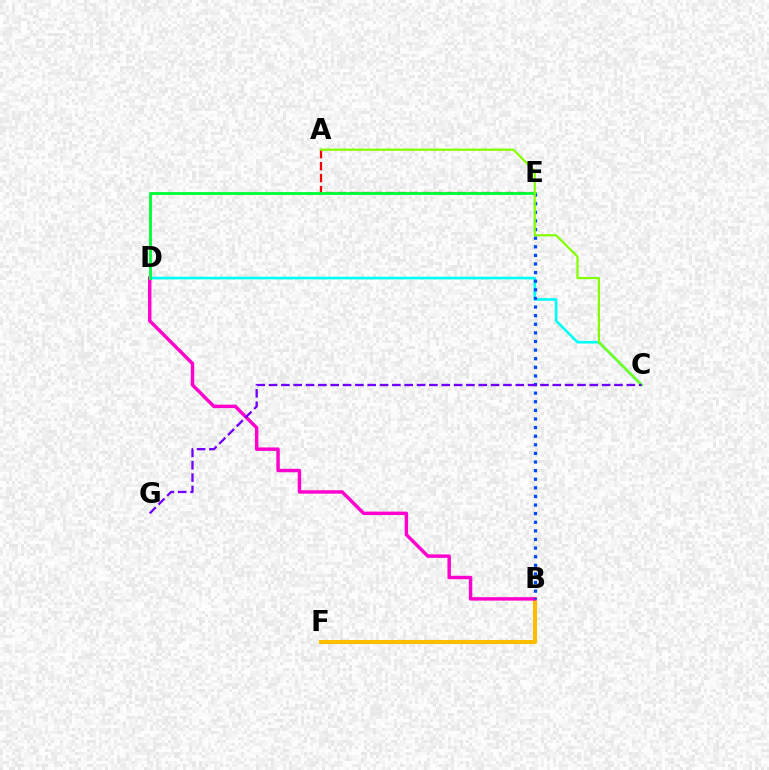{('C', 'D'): [{'color': '#00fff6', 'line_style': 'solid', 'thickness': 1.91}], ('B', 'F'): [{'color': '#ffbd00', 'line_style': 'solid', 'thickness': 2.9}], ('A', 'E'): [{'color': '#ff0000', 'line_style': 'dashed', 'thickness': 1.63}], ('B', 'D'): [{'color': '#ff00cf', 'line_style': 'solid', 'thickness': 2.48}], ('D', 'E'): [{'color': '#00ff39', 'line_style': 'solid', 'thickness': 2.05}], ('B', 'E'): [{'color': '#004bff', 'line_style': 'dotted', 'thickness': 2.34}], ('A', 'C'): [{'color': '#84ff00', 'line_style': 'solid', 'thickness': 1.6}], ('C', 'G'): [{'color': '#7200ff', 'line_style': 'dashed', 'thickness': 1.68}]}